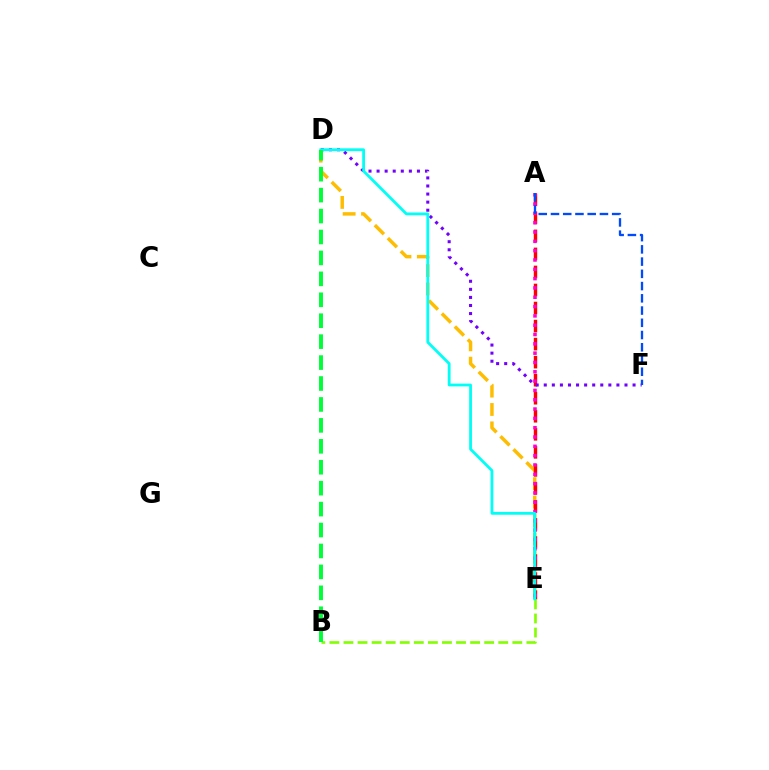{('D', 'E'): [{'color': '#ffbd00', 'line_style': 'dashed', 'thickness': 2.5}, {'color': '#00fff6', 'line_style': 'solid', 'thickness': 2.01}], ('A', 'E'): [{'color': '#ff0000', 'line_style': 'dashed', 'thickness': 2.45}, {'color': '#ff00cf', 'line_style': 'dotted', 'thickness': 2.53}], ('B', 'E'): [{'color': '#84ff00', 'line_style': 'dashed', 'thickness': 1.91}], ('D', 'F'): [{'color': '#7200ff', 'line_style': 'dotted', 'thickness': 2.19}], ('A', 'F'): [{'color': '#004bff', 'line_style': 'dashed', 'thickness': 1.66}], ('B', 'D'): [{'color': '#00ff39', 'line_style': 'dashed', 'thickness': 2.84}]}